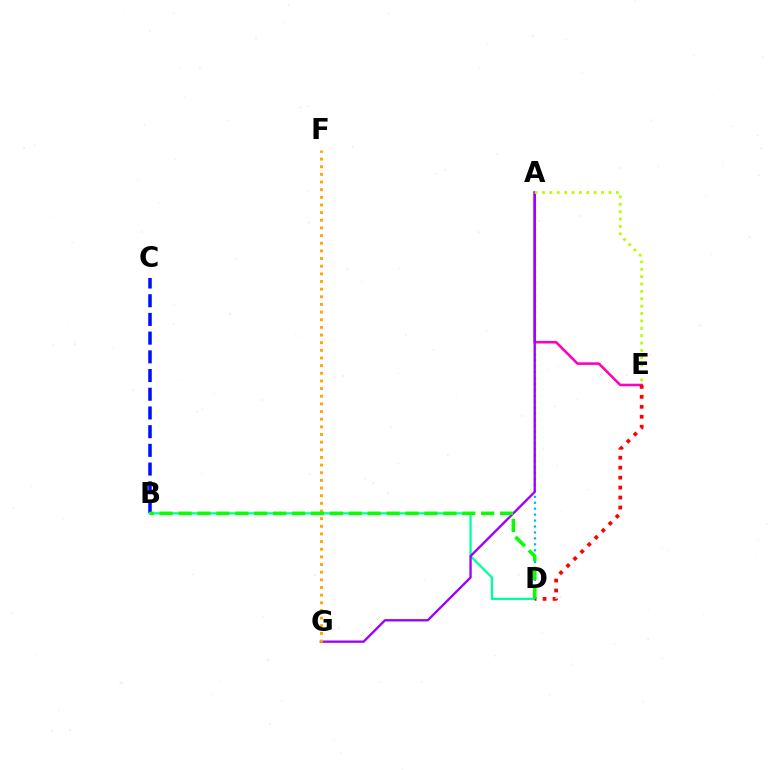{('A', 'E'): [{'color': '#ff00bd', 'line_style': 'solid', 'thickness': 1.86}, {'color': '#b3ff00', 'line_style': 'dotted', 'thickness': 2.01}], ('B', 'C'): [{'color': '#0010ff', 'line_style': 'dashed', 'thickness': 2.54}], ('A', 'D'): [{'color': '#00b5ff', 'line_style': 'dotted', 'thickness': 1.61}], ('B', 'D'): [{'color': '#00ff9d', 'line_style': 'solid', 'thickness': 1.63}, {'color': '#08ff00', 'line_style': 'dashed', 'thickness': 2.57}], ('A', 'G'): [{'color': '#9b00ff', 'line_style': 'solid', 'thickness': 1.67}], ('F', 'G'): [{'color': '#ffa500', 'line_style': 'dotted', 'thickness': 2.08}], ('D', 'E'): [{'color': '#ff0000', 'line_style': 'dotted', 'thickness': 2.71}]}